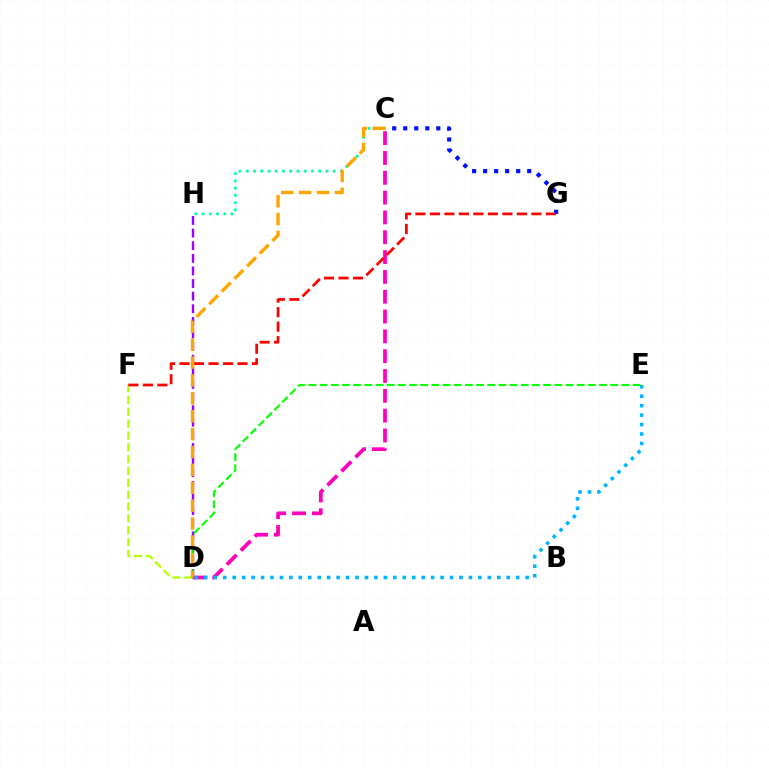{('C', 'H'): [{'color': '#00ff9d', 'line_style': 'dotted', 'thickness': 1.97}], ('C', 'D'): [{'color': '#ff00bd', 'line_style': 'dashed', 'thickness': 2.69}, {'color': '#ffa500', 'line_style': 'dashed', 'thickness': 2.43}], ('D', 'F'): [{'color': '#b3ff00', 'line_style': 'dashed', 'thickness': 1.61}], ('D', 'E'): [{'color': '#00b5ff', 'line_style': 'dotted', 'thickness': 2.57}, {'color': '#08ff00', 'line_style': 'dashed', 'thickness': 1.52}], ('D', 'H'): [{'color': '#9b00ff', 'line_style': 'dashed', 'thickness': 1.71}], ('C', 'G'): [{'color': '#0010ff', 'line_style': 'dotted', 'thickness': 2.99}], ('F', 'G'): [{'color': '#ff0000', 'line_style': 'dashed', 'thickness': 1.97}]}